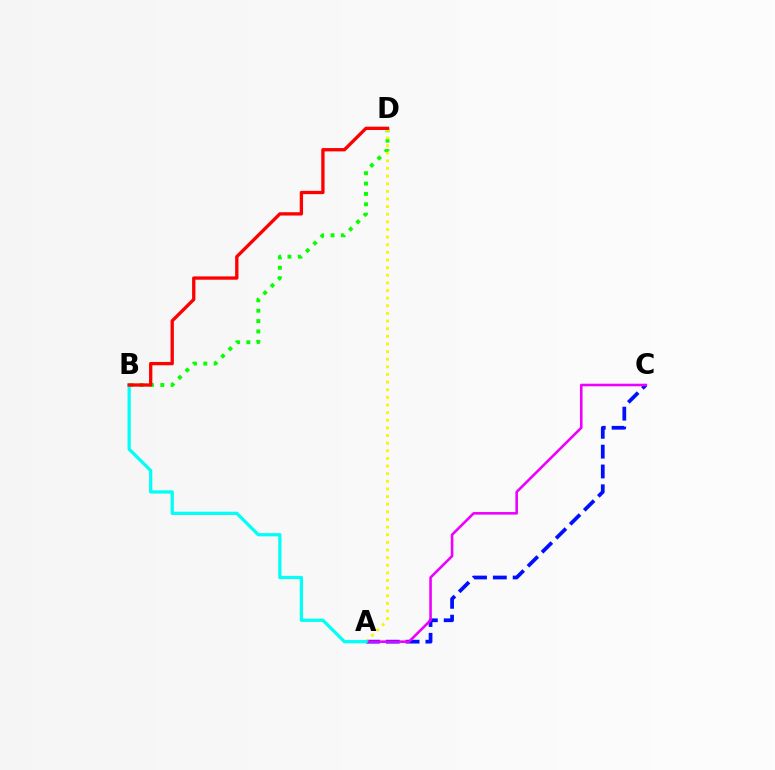{('A', 'C'): [{'color': '#0010ff', 'line_style': 'dashed', 'thickness': 2.69}, {'color': '#ee00ff', 'line_style': 'solid', 'thickness': 1.87}], ('B', 'D'): [{'color': '#08ff00', 'line_style': 'dotted', 'thickness': 2.82}, {'color': '#ff0000', 'line_style': 'solid', 'thickness': 2.39}], ('A', 'D'): [{'color': '#fcf500', 'line_style': 'dotted', 'thickness': 2.07}], ('A', 'B'): [{'color': '#00fff6', 'line_style': 'solid', 'thickness': 2.33}]}